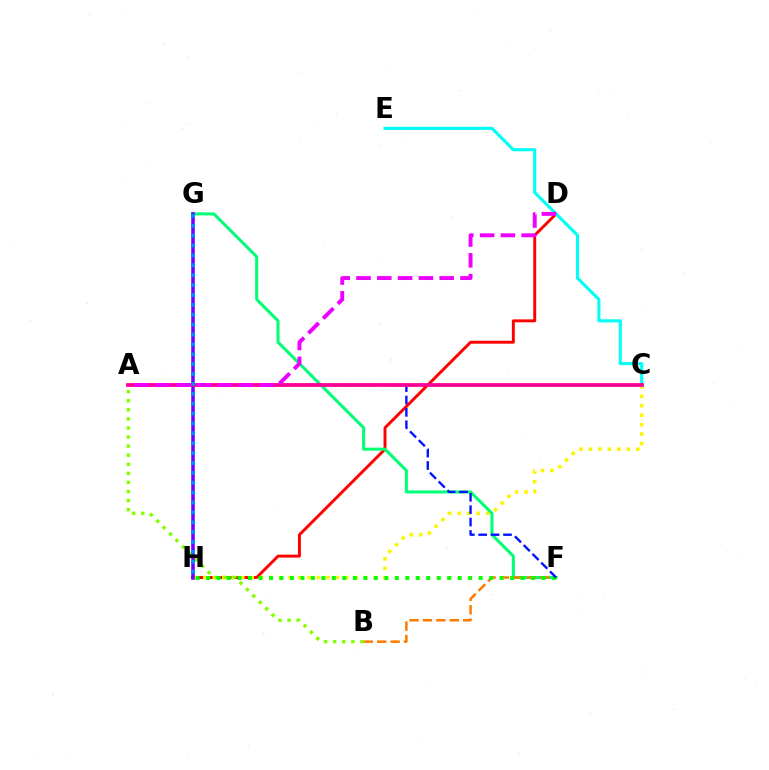{('D', 'H'): [{'color': '#ff0000', 'line_style': 'solid', 'thickness': 2.1}], ('C', 'H'): [{'color': '#fcf500', 'line_style': 'dotted', 'thickness': 2.57}], ('F', 'G'): [{'color': '#00ff74', 'line_style': 'solid', 'thickness': 2.18}], ('A', 'B'): [{'color': '#84ff00', 'line_style': 'dotted', 'thickness': 2.47}], ('C', 'E'): [{'color': '#00fff6', 'line_style': 'solid', 'thickness': 2.23}], ('B', 'F'): [{'color': '#ff7c00', 'line_style': 'dashed', 'thickness': 1.82}], ('F', 'H'): [{'color': '#08ff00', 'line_style': 'dotted', 'thickness': 2.85}], ('G', 'H'): [{'color': '#7200ff', 'line_style': 'solid', 'thickness': 2.55}, {'color': '#008cff', 'line_style': 'dotted', 'thickness': 2.69}], ('A', 'F'): [{'color': '#0010ff', 'line_style': 'dashed', 'thickness': 1.68}], ('A', 'C'): [{'color': '#ff0094', 'line_style': 'solid', 'thickness': 2.71}], ('A', 'D'): [{'color': '#ee00ff', 'line_style': 'dashed', 'thickness': 2.82}]}